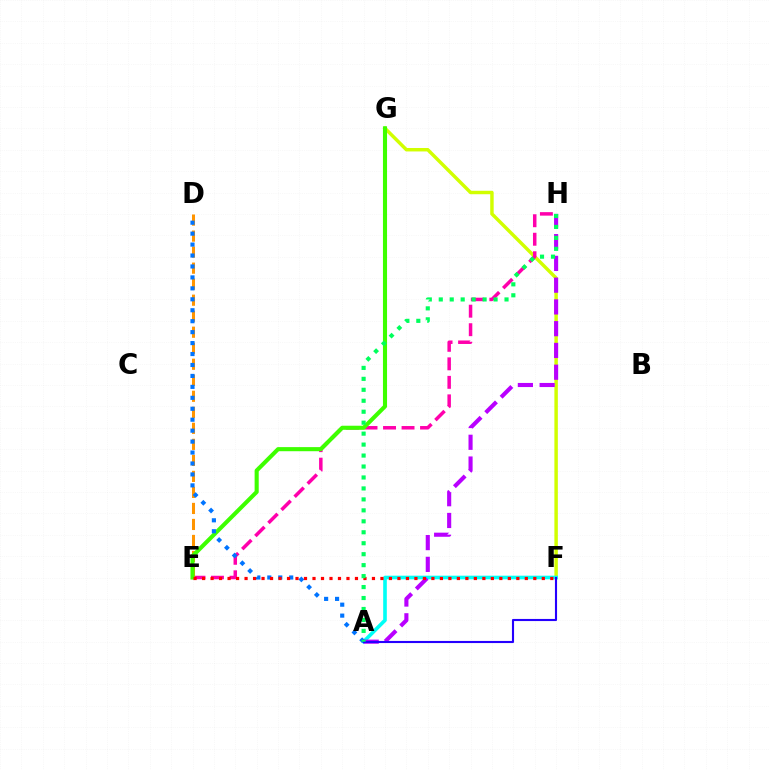{('F', 'G'): [{'color': '#d1ff00', 'line_style': 'solid', 'thickness': 2.49}], ('E', 'H'): [{'color': '#ff00ac', 'line_style': 'dashed', 'thickness': 2.51}], ('A', 'F'): [{'color': '#00fff6', 'line_style': 'solid', 'thickness': 2.61}, {'color': '#2500ff', 'line_style': 'solid', 'thickness': 1.52}], ('A', 'H'): [{'color': '#b900ff', 'line_style': 'dashed', 'thickness': 2.96}, {'color': '#00ff5c', 'line_style': 'dotted', 'thickness': 2.98}], ('D', 'E'): [{'color': '#ff9400', 'line_style': 'dashed', 'thickness': 2.18}], ('E', 'G'): [{'color': '#3dff00', 'line_style': 'solid', 'thickness': 2.95}], ('A', 'D'): [{'color': '#0074ff', 'line_style': 'dotted', 'thickness': 2.97}], ('E', 'F'): [{'color': '#ff0000', 'line_style': 'dotted', 'thickness': 2.31}]}